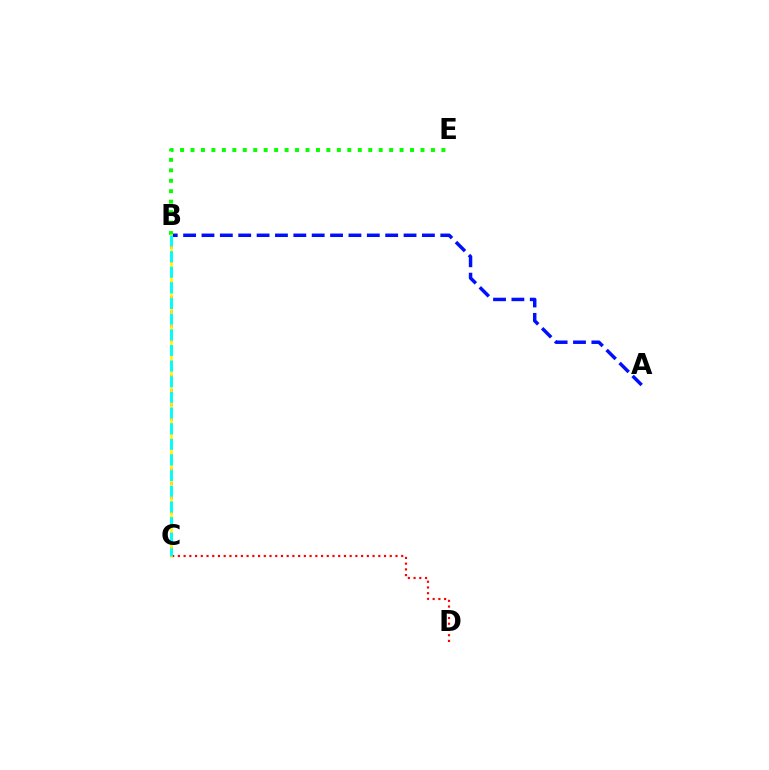{('A', 'B'): [{'color': '#0010ff', 'line_style': 'dashed', 'thickness': 2.5}], ('B', 'E'): [{'color': '#08ff00', 'line_style': 'dotted', 'thickness': 2.84}], ('B', 'C'): [{'color': '#ee00ff', 'line_style': 'dotted', 'thickness': 1.95}, {'color': '#fcf500', 'line_style': 'solid', 'thickness': 1.85}, {'color': '#00fff6', 'line_style': 'dashed', 'thickness': 2.13}], ('C', 'D'): [{'color': '#ff0000', 'line_style': 'dotted', 'thickness': 1.56}]}